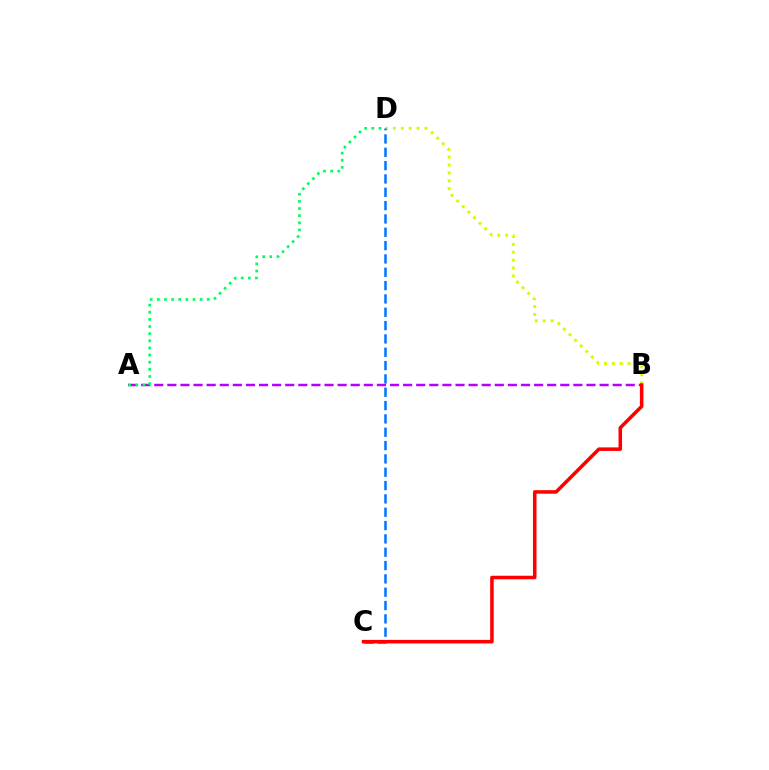{('A', 'B'): [{'color': '#b900ff', 'line_style': 'dashed', 'thickness': 1.78}], ('B', 'D'): [{'color': '#d1ff00', 'line_style': 'dotted', 'thickness': 2.15}], ('C', 'D'): [{'color': '#0074ff', 'line_style': 'dashed', 'thickness': 1.81}], ('A', 'D'): [{'color': '#00ff5c', 'line_style': 'dotted', 'thickness': 1.94}], ('B', 'C'): [{'color': '#ff0000', 'line_style': 'solid', 'thickness': 2.55}]}